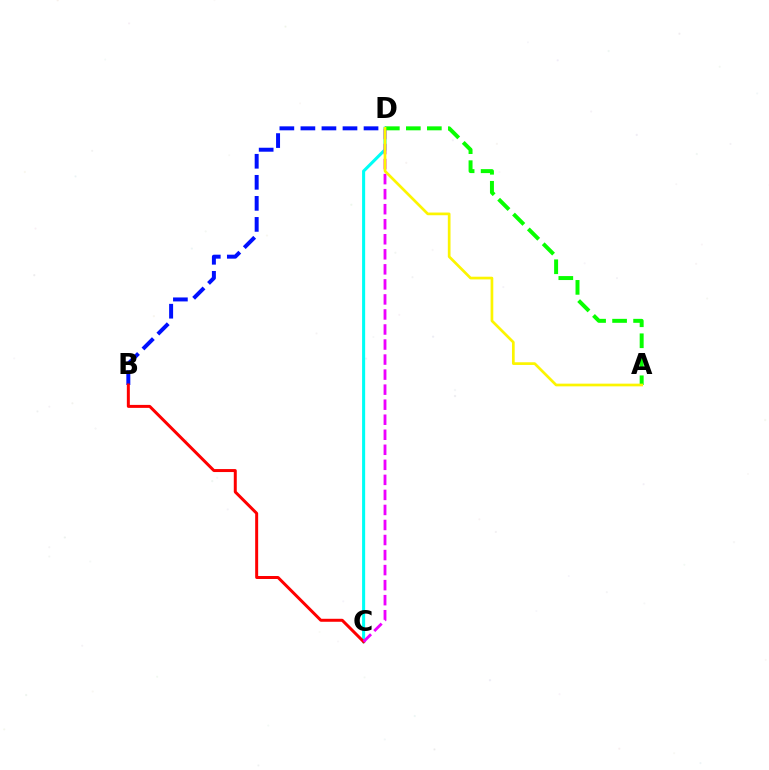{('B', 'D'): [{'color': '#0010ff', 'line_style': 'dashed', 'thickness': 2.86}], ('C', 'D'): [{'color': '#00fff6', 'line_style': 'solid', 'thickness': 2.21}, {'color': '#ee00ff', 'line_style': 'dashed', 'thickness': 2.04}], ('B', 'C'): [{'color': '#ff0000', 'line_style': 'solid', 'thickness': 2.15}], ('A', 'D'): [{'color': '#08ff00', 'line_style': 'dashed', 'thickness': 2.85}, {'color': '#fcf500', 'line_style': 'solid', 'thickness': 1.94}]}